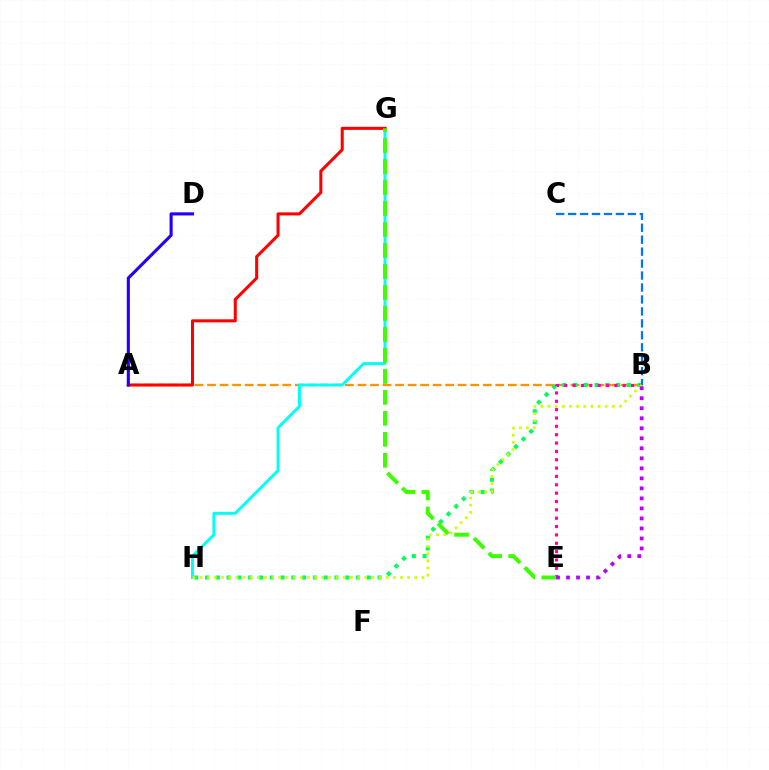{('A', 'B'): [{'color': '#ff9400', 'line_style': 'dashed', 'thickness': 1.7}], ('G', 'H'): [{'color': '#00fff6', 'line_style': 'solid', 'thickness': 2.14}], ('A', 'G'): [{'color': '#ff0000', 'line_style': 'solid', 'thickness': 2.19}], ('B', 'H'): [{'color': '#00ff5c', 'line_style': 'dotted', 'thickness': 2.93}, {'color': '#d1ff00', 'line_style': 'dotted', 'thickness': 1.95}], ('A', 'D'): [{'color': '#2500ff', 'line_style': 'solid', 'thickness': 2.24}], ('B', 'E'): [{'color': '#ff00ac', 'line_style': 'dotted', 'thickness': 2.27}, {'color': '#b900ff', 'line_style': 'dotted', 'thickness': 2.72}], ('B', 'C'): [{'color': '#0074ff', 'line_style': 'dashed', 'thickness': 1.62}], ('E', 'G'): [{'color': '#3dff00', 'line_style': 'dashed', 'thickness': 2.85}]}